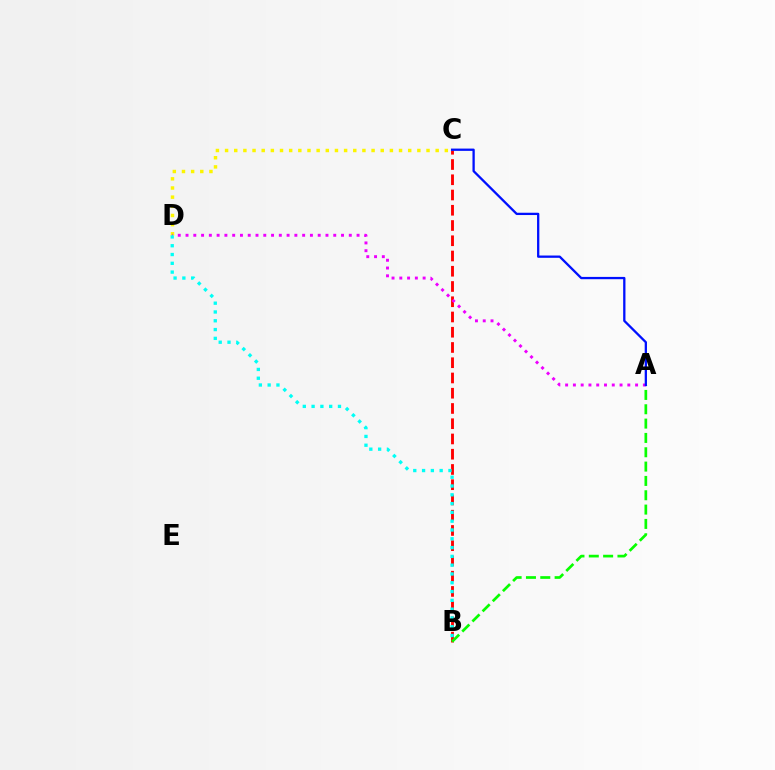{('B', 'C'): [{'color': '#ff0000', 'line_style': 'dashed', 'thickness': 2.07}], ('C', 'D'): [{'color': '#fcf500', 'line_style': 'dotted', 'thickness': 2.49}], ('A', 'B'): [{'color': '#08ff00', 'line_style': 'dashed', 'thickness': 1.95}], ('A', 'D'): [{'color': '#ee00ff', 'line_style': 'dotted', 'thickness': 2.11}], ('A', 'C'): [{'color': '#0010ff', 'line_style': 'solid', 'thickness': 1.65}], ('B', 'D'): [{'color': '#00fff6', 'line_style': 'dotted', 'thickness': 2.39}]}